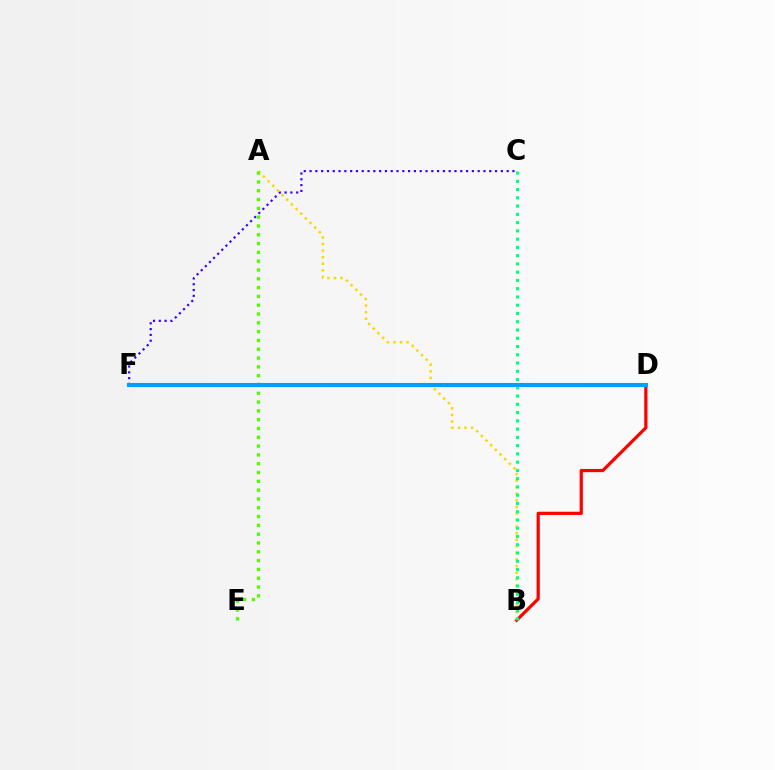{('D', 'F'): [{'color': '#ff00ed', 'line_style': 'dashed', 'thickness': 2.16}, {'color': '#009eff', 'line_style': 'solid', 'thickness': 2.94}], ('B', 'D'): [{'color': '#ff0000', 'line_style': 'solid', 'thickness': 2.31}], ('C', 'F'): [{'color': '#3700ff', 'line_style': 'dotted', 'thickness': 1.57}], ('A', 'B'): [{'color': '#ffd500', 'line_style': 'dotted', 'thickness': 1.79}], ('A', 'E'): [{'color': '#4fff00', 'line_style': 'dotted', 'thickness': 2.39}], ('B', 'C'): [{'color': '#00ff86', 'line_style': 'dotted', 'thickness': 2.24}]}